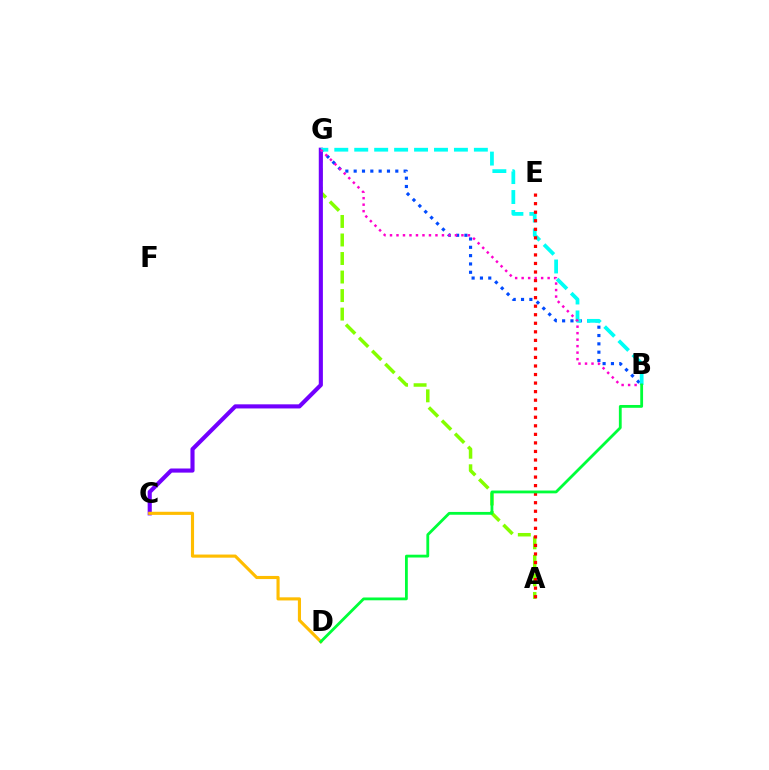{('A', 'G'): [{'color': '#84ff00', 'line_style': 'dashed', 'thickness': 2.52}], ('B', 'G'): [{'color': '#004bff', 'line_style': 'dotted', 'thickness': 2.26}, {'color': '#00fff6', 'line_style': 'dashed', 'thickness': 2.71}, {'color': '#ff00cf', 'line_style': 'dotted', 'thickness': 1.76}], ('C', 'G'): [{'color': '#7200ff', 'line_style': 'solid', 'thickness': 2.96}], ('A', 'E'): [{'color': '#ff0000', 'line_style': 'dotted', 'thickness': 2.32}], ('C', 'D'): [{'color': '#ffbd00', 'line_style': 'solid', 'thickness': 2.25}], ('B', 'D'): [{'color': '#00ff39', 'line_style': 'solid', 'thickness': 2.02}]}